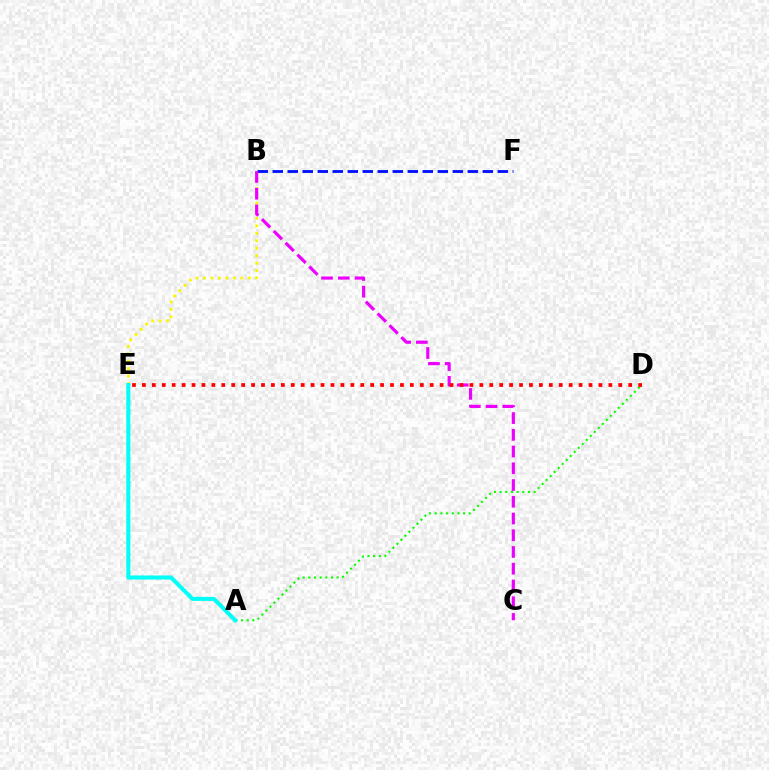{('B', 'E'): [{'color': '#fcf500', 'line_style': 'dotted', 'thickness': 2.03}], ('B', 'F'): [{'color': '#0010ff', 'line_style': 'dashed', 'thickness': 2.04}], ('A', 'D'): [{'color': '#08ff00', 'line_style': 'dotted', 'thickness': 1.54}], ('B', 'C'): [{'color': '#ee00ff', 'line_style': 'dashed', 'thickness': 2.27}], ('A', 'E'): [{'color': '#00fff6', 'line_style': 'solid', 'thickness': 2.91}], ('D', 'E'): [{'color': '#ff0000', 'line_style': 'dotted', 'thickness': 2.7}]}